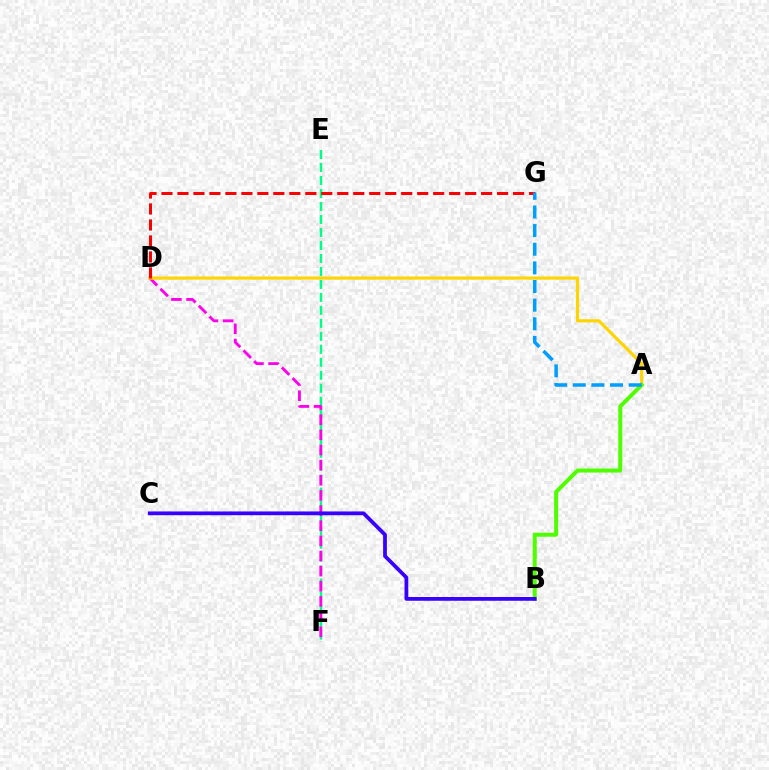{('E', 'F'): [{'color': '#00ff86', 'line_style': 'dashed', 'thickness': 1.76}], ('D', 'F'): [{'color': '#ff00ed', 'line_style': 'dashed', 'thickness': 2.06}], ('A', 'D'): [{'color': '#ffd500', 'line_style': 'solid', 'thickness': 2.27}], ('D', 'G'): [{'color': '#ff0000', 'line_style': 'dashed', 'thickness': 2.17}], ('A', 'B'): [{'color': '#4fff00', 'line_style': 'solid', 'thickness': 2.88}], ('A', 'G'): [{'color': '#009eff', 'line_style': 'dashed', 'thickness': 2.53}], ('B', 'C'): [{'color': '#3700ff', 'line_style': 'solid', 'thickness': 2.71}]}